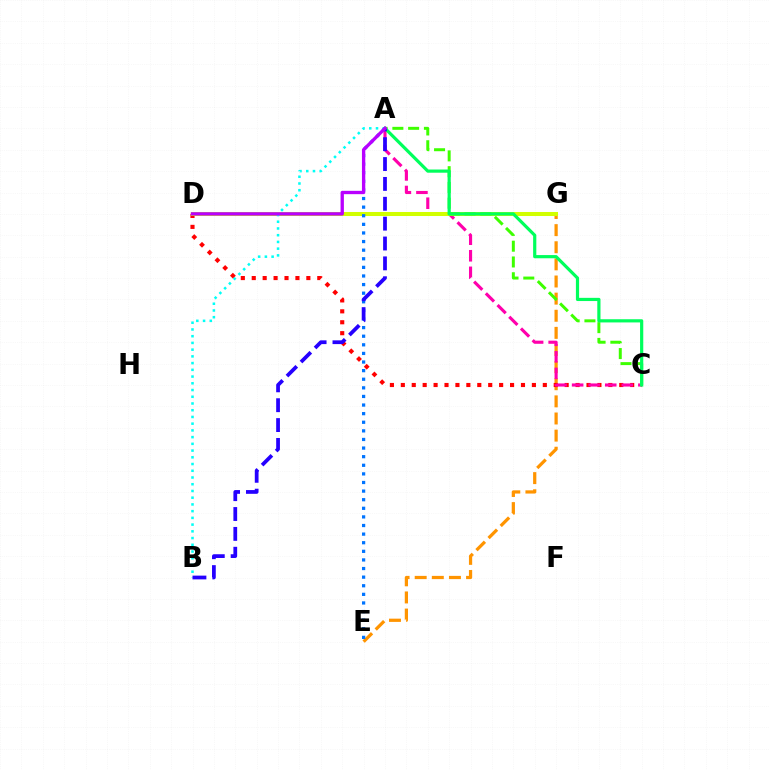{('E', 'G'): [{'color': '#ff9400', 'line_style': 'dashed', 'thickness': 2.33}], ('C', 'D'): [{'color': '#ff0000', 'line_style': 'dotted', 'thickness': 2.97}], ('A', 'C'): [{'color': '#ff00ac', 'line_style': 'dashed', 'thickness': 2.25}, {'color': '#3dff00', 'line_style': 'dashed', 'thickness': 2.14}, {'color': '#00ff5c', 'line_style': 'solid', 'thickness': 2.3}], ('D', 'G'): [{'color': '#d1ff00', 'line_style': 'solid', 'thickness': 2.9}], ('A', 'B'): [{'color': '#00fff6', 'line_style': 'dotted', 'thickness': 1.83}, {'color': '#2500ff', 'line_style': 'dashed', 'thickness': 2.7}], ('A', 'E'): [{'color': '#0074ff', 'line_style': 'dotted', 'thickness': 2.34}], ('A', 'D'): [{'color': '#b900ff', 'line_style': 'solid', 'thickness': 2.4}]}